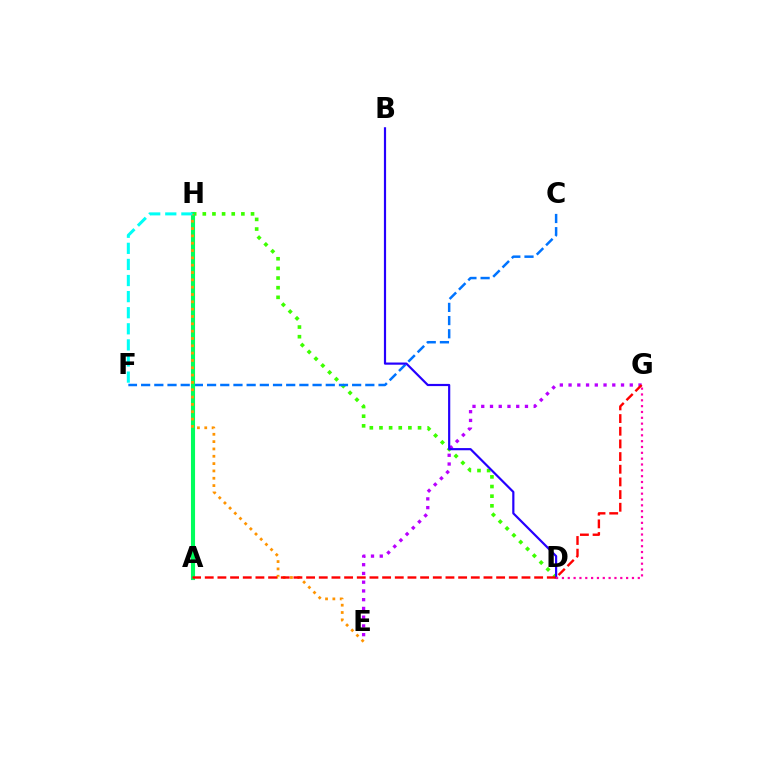{('D', 'H'): [{'color': '#3dff00', 'line_style': 'dotted', 'thickness': 2.62}], ('A', 'H'): [{'color': '#d1ff00', 'line_style': 'dashed', 'thickness': 2.76}, {'color': '#00ff5c', 'line_style': 'solid', 'thickness': 2.96}], ('C', 'F'): [{'color': '#0074ff', 'line_style': 'dashed', 'thickness': 1.79}], ('E', 'G'): [{'color': '#b900ff', 'line_style': 'dotted', 'thickness': 2.38}], ('E', 'H'): [{'color': '#ff9400', 'line_style': 'dotted', 'thickness': 1.99}], ('B', 'D'): [{'color': '#2500ff', 'line_style': 'solid', 'thickness': 1.58}], ('D', 'G'): [{'color': '#ff00ac', 'line_style': 'dotted', 'thickness': 1.59}], ('A', 'G'): [{'color': '#ff0000', 'line_style': 'dashed', 'thickness': 1.72}], ('F', 'H'): [{'color': '#00fff6', 'line_style': 'dashed', 'thickness': 2.19}]}